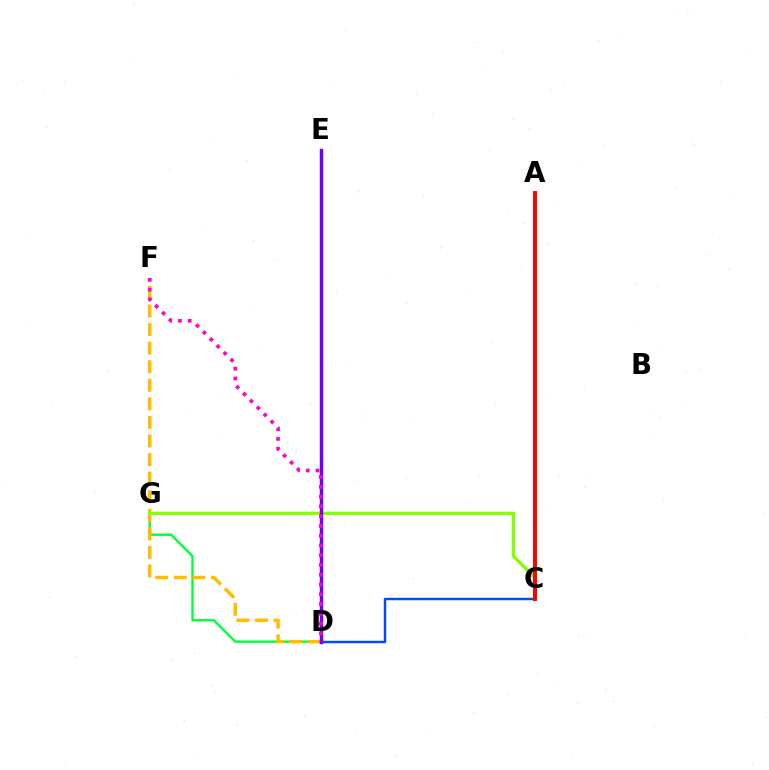{('D', 'E'): [{'color': '#00fff6', 'line_style': 'dotted', 'thickness': 2.2}, {'color': '#7200ff', 'line_style': 'solid', 'thickness': 2.47}], ('D', 'G'): [{'color': '#00ff39', 'line_style': 'solid', 'thickness': 1.71}], ('D', 'F'): [{'color': '#ffbd00', 'line_style': 'dashed', 'thickness': 2.52}, {'color': '#ff00cf', 'line_style': 'dotted', 'thickness': 2.65}], ('C', 'G'): [{'color': '#84ff00', 'line_style': 'solid', 'thickness': 2.36}], ('C', 'D'): [{'color': '#004bff', 'line_style': 'solid', 'thickness': 1.76}], ('A', 'C'): [{'color': '#ff0000', 'line_style': 'solid', 'thickness': 2.85}]}